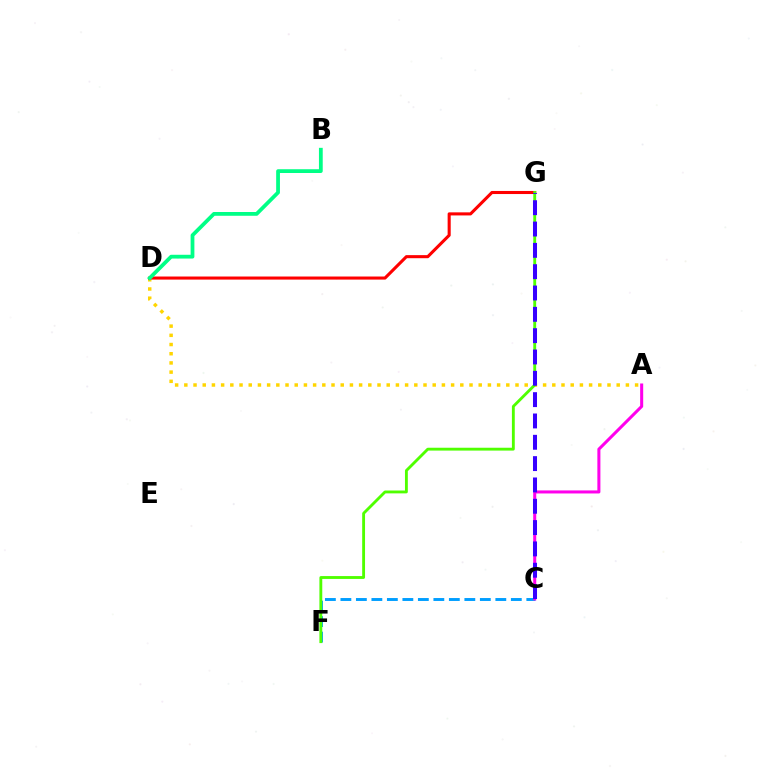{('C', 'F'): [{'color': '#009eff', 'line_style': 'dashed', 'thickness': 2.1}], ('A', 'D'): [{'color': '#ffd500', 'line_style': 'dotted', 'thickness': 2.5}], ('D', 'G'): [{'color': '#ff0000', 'line_style': 'solid', 'thickness': 2.22}], ('F', 'G'): [{'color': '#4fff00', 'line_style': 'solid', 'thickness': 2.06}], ('A', 'C'): [{'color': '#ff00ed', 'line_style': 'solid', 'thickness': 2.19}], ('B', 'D'): [{'color': '#00ff86', 'line_style': 'solid', 'thickness': 2.72}], ('C', 'G'): [{'color': '#3700ff', 'line_style': 'dashed', 'thickness': 2.9}]}